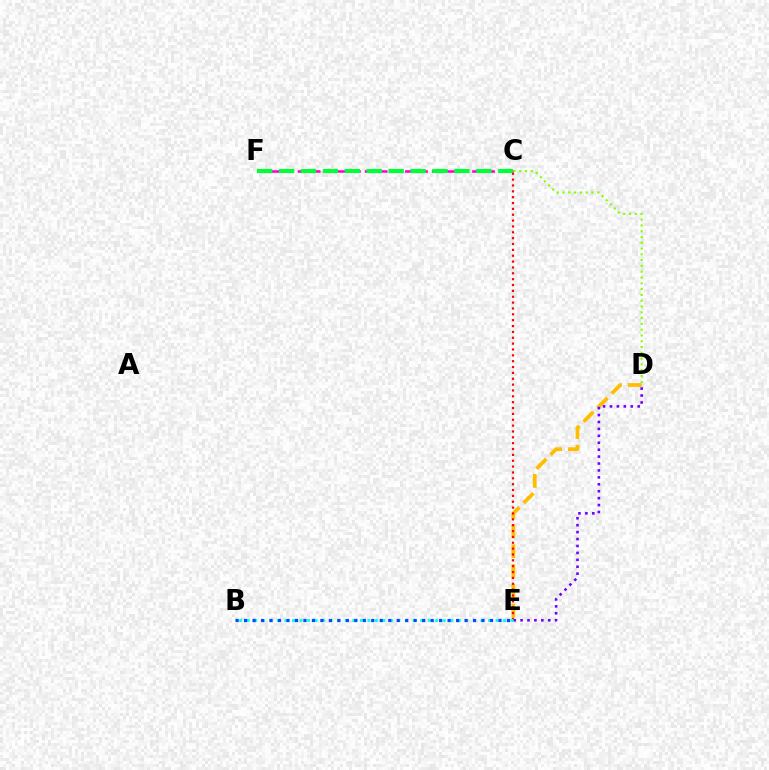{('C', 'D'): [{'color': '#84ff00', 'line_style': 'dotted', 'thickness': 1.57}], ('D', 'E'): [{'color': '#ffbd00', 'line_style': 'dashed', 'thickness': 2.69}, {'color': '#7200ff', 'line_style': 'dotted', 'thickness': 1.88}], ('C', 'F'): [{'color': '#ff00cf', 'line_style': 'dashed', 'thickness': 1.82}, {'color': '#00ff39', 'line_style': 'dashed', 'thickness': 2.98}], ('C', 'E'): [{'color': '#ff0000', 'line_style': 'dotted', 'thickness': 1.59}], ('B', 'E'): [{'color': '#00fff6', 'line_style': 'dotted', 'thickness': 2.05}, {'color': '#004bff', 'line_style': 'dotted', 'thickness': 2.3}]}